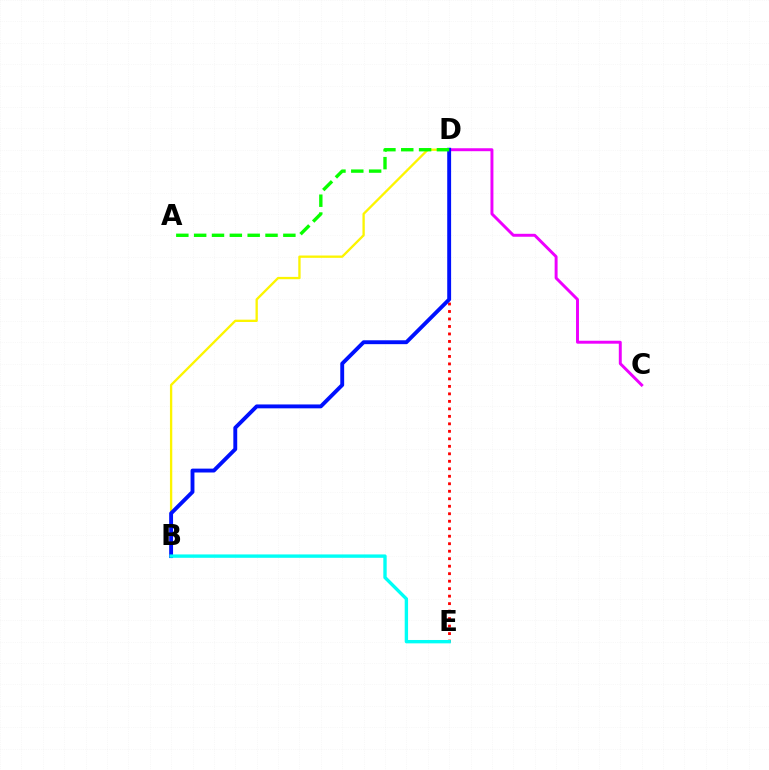{('C', 'D'): [{'color': '#ee00ff', 'line_style': 'solid', 'thickness': 2.12}], ('B', 'D'): [{'color': '#fcf500', 'line_style': 'solid', 'thickness': 1.67}, {'color': '#0010ff', 'line_style': 'solid', 'thickness': 2.79}], ('D', 'E'): [{'color': '#ff0000', 'line_style': 'dotted', 'thickness': 2.04}], ('A', 'D'): [{'color': '#08ff00', 'line_style': 'dashed', 'thickness': 2.42}], ('B', 'E'): [{'color': '#00fff6', 'line_style': 'solid', 'thickness': 2.43}]}